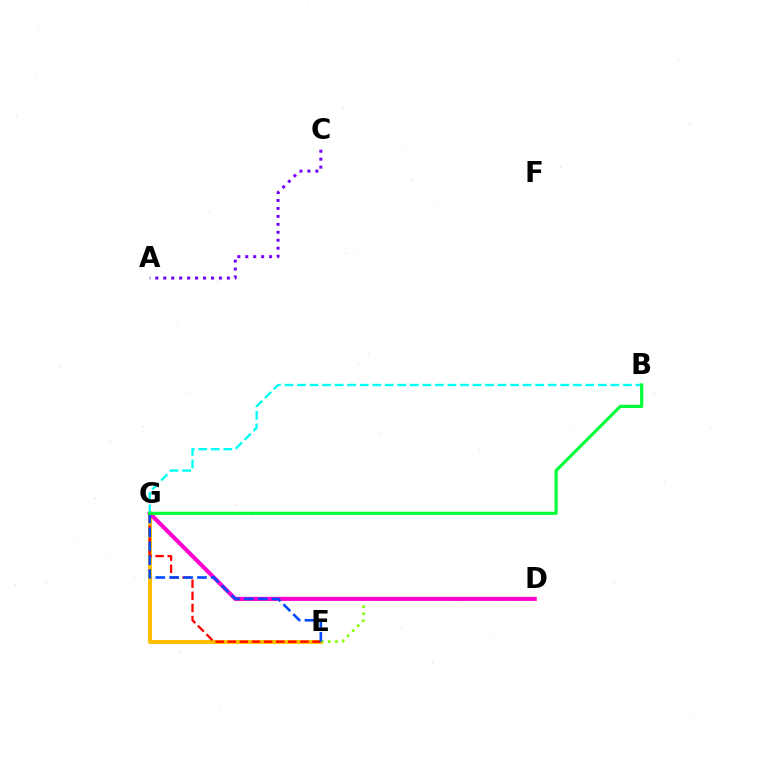{('E', 'G'): [{'color': '#ffbd00', 'line_style': 'solid', 'thickness': 2.83}, {'color': '#ff0000', 'line_style': 'dashed', 'thickness': 1.64}, {'color': '#004bff', 'line_style': 'dashed', 'thickness': 1.89}], ('D', 'E'): [{'color': '#84ff00', 'line_style': 'dotted', 'thickness': 1.93}], ('D', 'G'): [{'color': '#ff00cf', 'line_style': 'solid', 'thickness': 2.92}], ('A', 'C'): [{'color': '#7200ff', 'line_style': 'dotted', 'thickness': 2.16}], ('B', 'G'): [{'color': '#00fff6', 'line_style': 'dashed', 'thickness': 1.7}, {'color': '#00ff39', 'line_style': 'solid', 'thickness': 2.27}]}